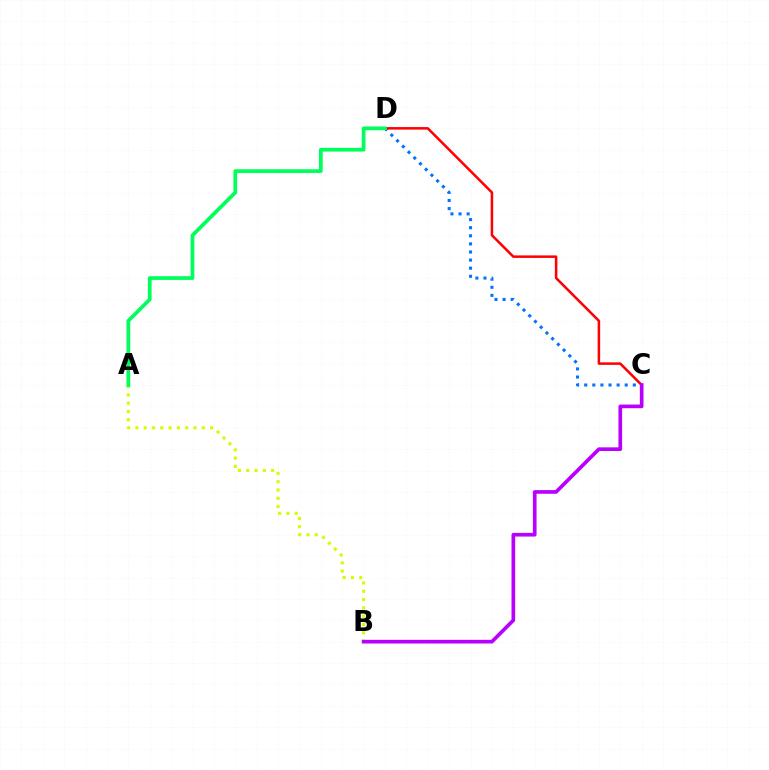{('C', 'D'): [{'color': '#0074ff', 'line_style': 'dotted', 'thickness': 2.2}, {'color': '#ff0000', 'line_style': 'solid', 'thickness': 1.81}], ('A', 'B'): [{'color': '#d1ff00', 'line_style': 'dotted', 'thickness': 2.25}], ('B', 'C'): [{'color': '#b900ff', 'line_style': 'solid', 'thickness': 2.64}], ('A', 'D'): [{'color': '#00ff5c', 'line_style': 'solid', 'thickness': 2.69}]}